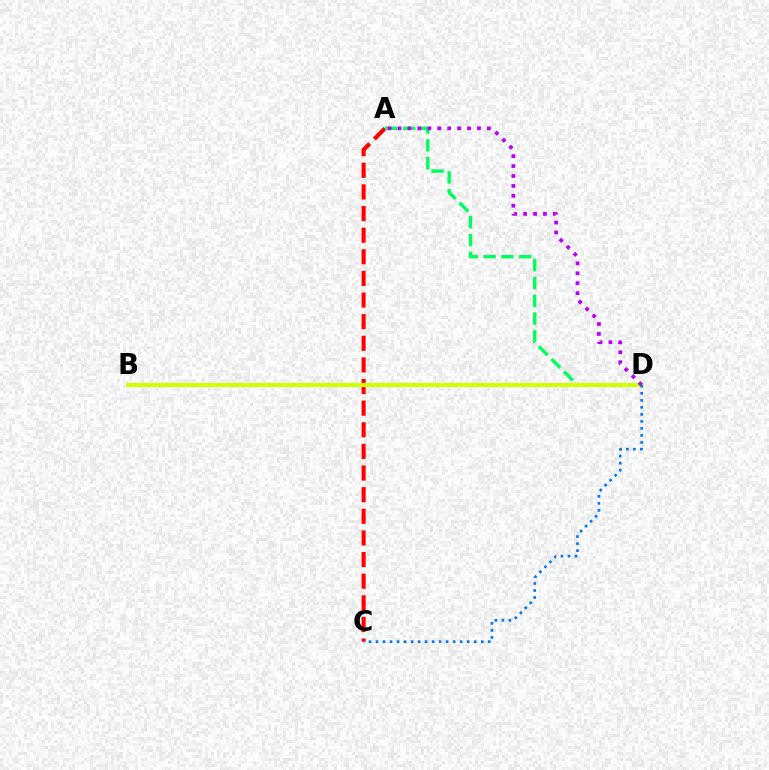{('A', 'C'): [{'color': '#ff0000', 'line_style': 'dashed', 'thickness': 2.94}], ('A', 'D'): [{'color': '#00ff5c', 'line_style': 'dashed', 'thickness': 2.42}, {'color': '#b900ff', 'line_style': 'dotted', 'thickness': 2.7}], ('B', 'D'): [{'color': '#d1ff00', 'line_style': 'solid', 'thickness': 2.85}], ('C', 'D'): [{'color': '#0074ff', 'line_style': 'dotted', 'thickness': 1.91}]}